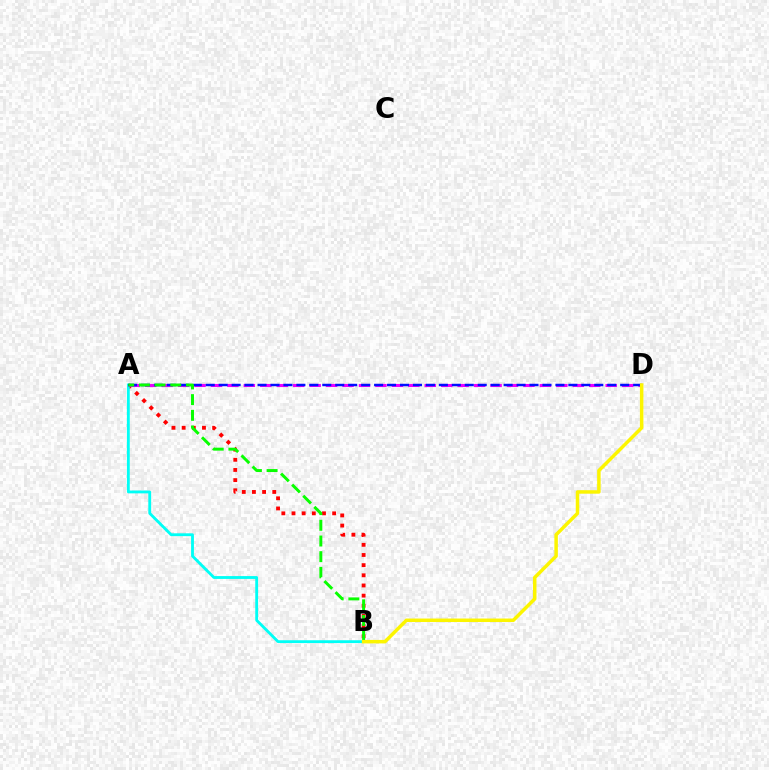{('A', 'B'): [{'color': '#ff0000', 'line_style': 'dotted', 'thickness': 2.76}, {'color': '#00fff6', 'line_style': 'solid', 'thickness': 2.04}, {'color': '#08ff00', 'line_style': 'dashed', 'thickness': 2.13}], ('A', 'D'): [{'color': '#ee00ff', 'line_style': 'dashed', 'thickness': 2.23}, {'color': '#0010ff', 'line_style': 'dashed', 'thickness': 1.76}], ('B', 'D'): [{'color': '#fcf500', 'line_style': 'solid', 'thickness': 2.51}]}